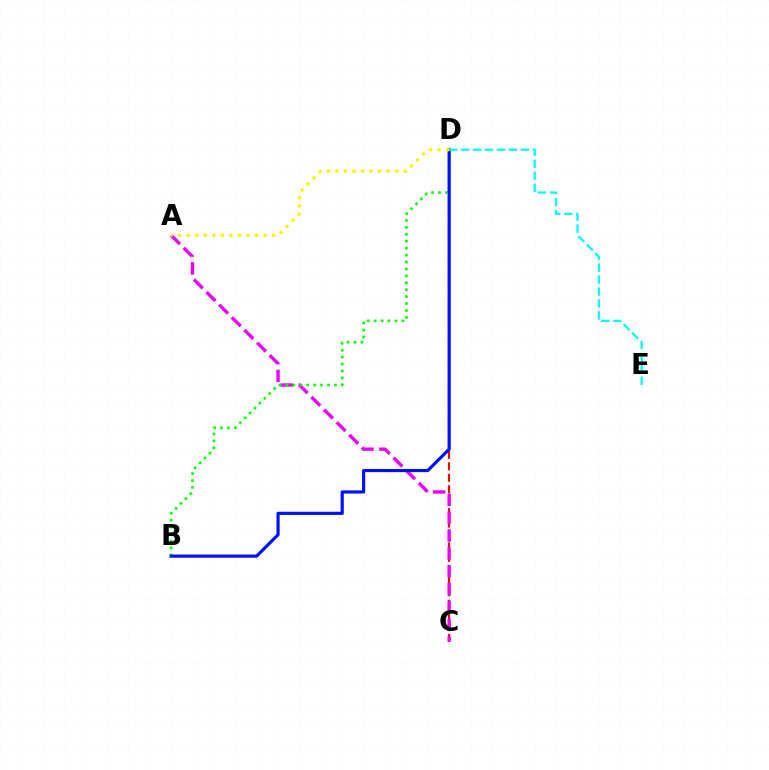{('C', 'D'): [{'color': '#ff0000', 'line_style': 'dashed', 'thickness': 1.55}], ('A', 'C'): [{'color': '#ee00ff', 'line_style': 'dashed', 'thickness': 2.43}], ('B', 'D'): [{'color': '#08ff00', 'line_style': 'dotted', 'thickness': 1.88}, {'color': '#0010ff', 'line_style': 'solid', 'thickness': 2.28}], ('D', 'E'): [{'color': '#00fff6', 'line_style': 'dashed', 'thickness': 1.62}], ('A', 'D'): [{'color': '#fcf500', 'line_style': 'dotted', 'thickness': 2.32}]}